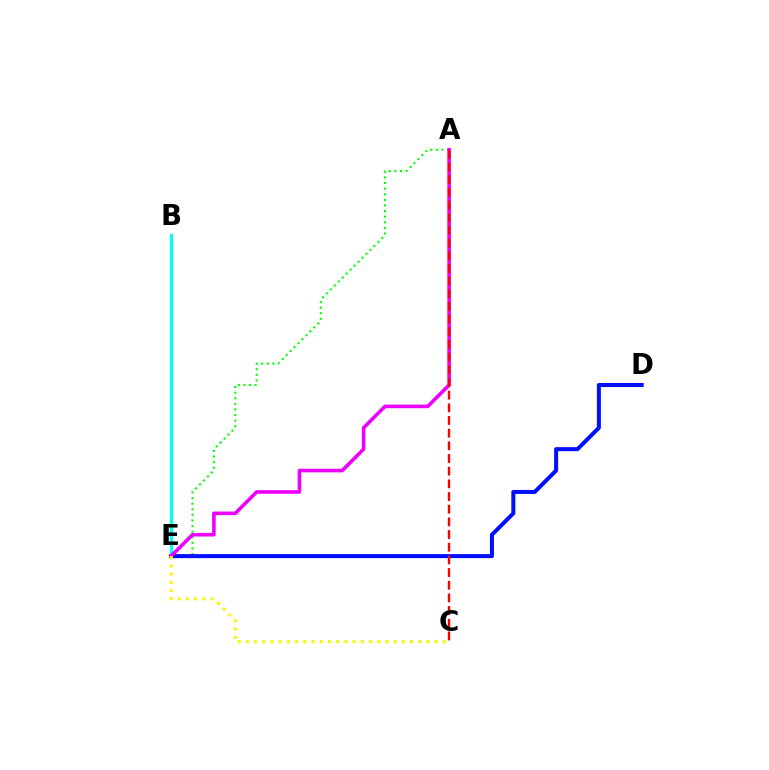{('A', 'E'): [{'color': '#08ff00', 'line_style': 'dotted', 'thickness': 1.52}, {'color': '#ee00ff', 'line_style': 'solid', 'thickness': 2.6}], ('D', 'E'): [{'color': '#0010ff', 'line_style': 'solid', 'thickness': 2.9}], ('B', 'E'): [{'color': '#00fff6', 'line_style': 'solid', 'thickness': 2.28}], ('A', 'C'): [{'color': '#ff0000', 'line_style': 'dashed', 'thickness': 1.72}], ('C', 'E'): [{'color': '#fcf500', 'line_style': 'dotted', 'thickness': 2.23}]}